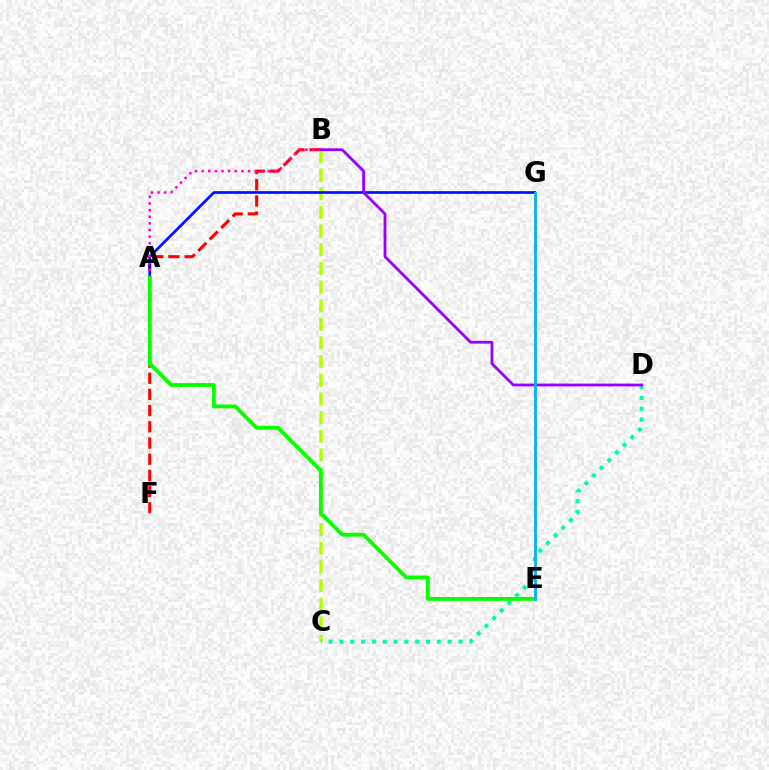{('B', 'F'): [{'color': '#ff0000', 'line_style': 'dashed', 'thickness': 2.2}], ('B', 'C'): [{'color': '#b3ff00', 'line_style': 'dashed', 'thickness': 2.53}], ('C', 'D'): [{'color': '#00ff9d', 'line_style': 'dotted', 'thickness': 2.94}], ('A', 'G'): [{'color': '#0010ff', 'line_style': 'solid', 'thickness': 1.94}], ('A', 'B'): [{'color': '#ff00bd', 'line_style': 'dotted', 'thickness': 1.8}], ('A', 'E'): [{'color': '#08ff00', 'line_style': 'solid', 'thickness': 2.77}], ('E', 'G'): [{'color': '#ffa500', 'line_style': 'solid', 'thickness': 1.84}, {'color': '#00b5ff', 'line_style': 'solid', 'thickness': 2.01}], ('B', 'D'): [{'color': '#9b00ff', 'line_style': 'solid', 'thickness': 2.01}]}